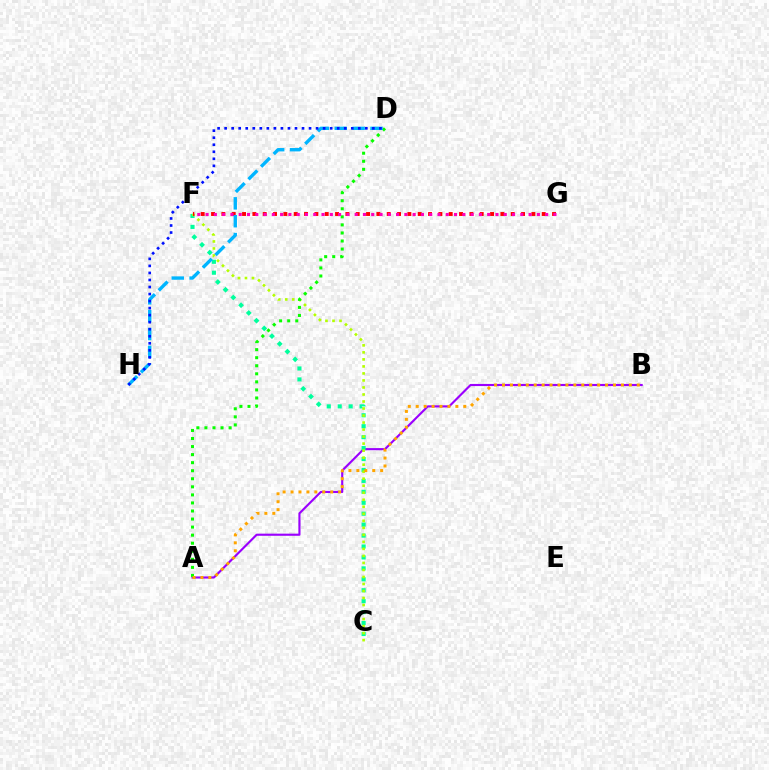{('A', 'B'): [{'color': '#9b00ff', 'line_style': 'solid', 'thickness': 1.54}, {'color': '#ffa500', 'line_style': 'dotted', 'thickness': 2.15}], ('C', 'F'): [{'color': '#00ff9d', 'line_style': 'dotted', 'thickness': 2.97}, {'color': '#b3ff00', 'line_style': 'dotted', 'thickness': 1.91}], ('F', 'G'): [{'color': '#ff0000', 'line_style': 'dotted', 'thickness': 2.81}, {'color': '#ff00bd', 'line_style': 'dotted', 'thickness': 2.25}], ('A', 'D'): [{'color': '#08ff00', 'line_style': 'dotted', 'thickness': 2.19}], ('D', 'H'): [{'color': '#00b5ff', 'line_style': 'dashed', 'thickness': 2.43}, {'color': '#0010ff', 'line_style': 'dotted', 'thickness': 1.91}]}